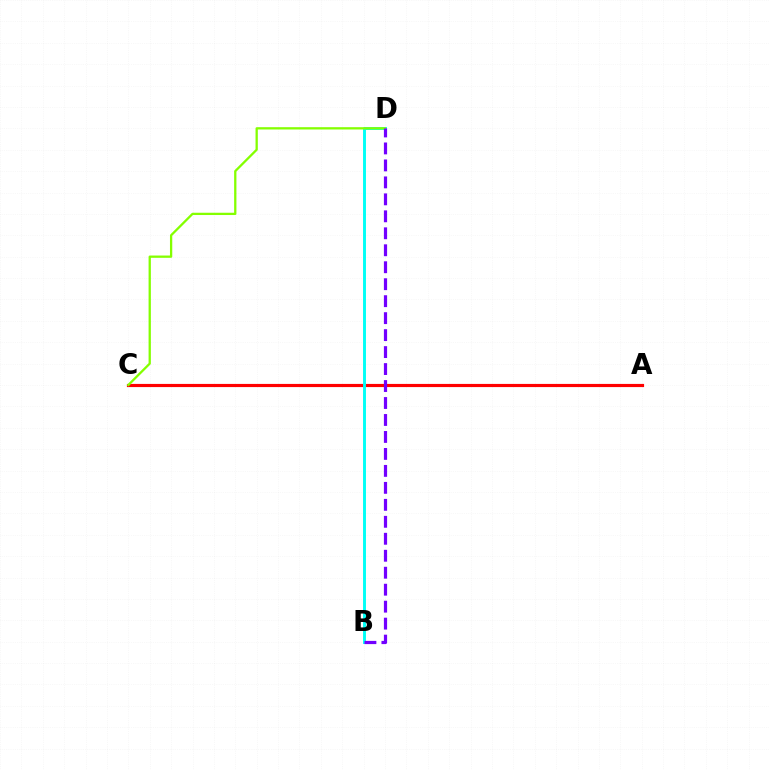{('A', 'C'): [{'color': '#ff0000', 'line_style': 'solid', 'thickness': 2.28}], ('B', 'D'): [{'color': '#00fff6', 'line_style': 'solid', 'thickness': 2.1}, {'color': '#7200ff', 'line_style': 'dashed', 'thickness': 2.31}], ('C', 'D'): [{'color': '#84ff00', 'line_style': 'solid', 'thickness': 1.65}]}